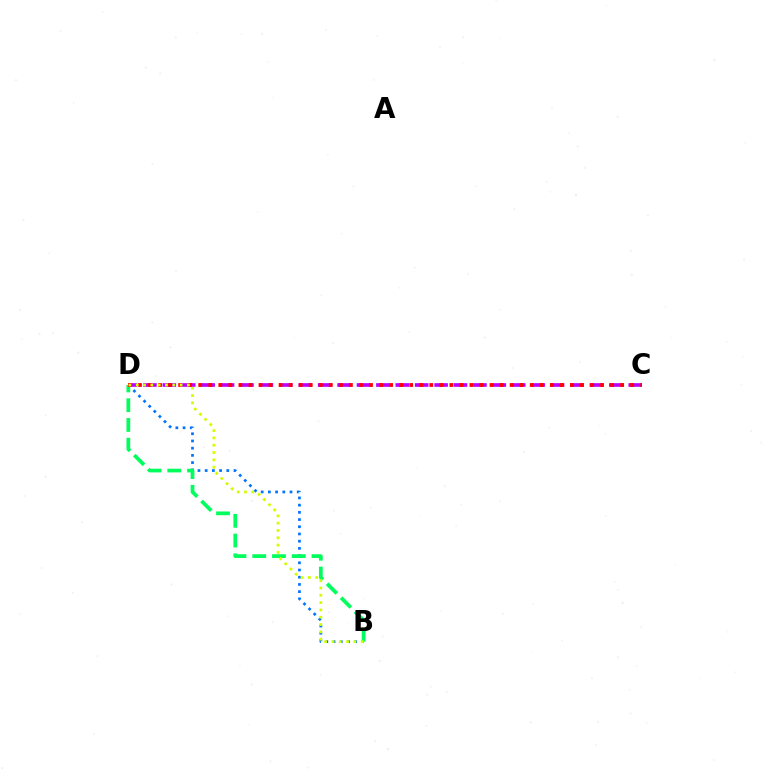{('B', 'D'): [{'color': '#0074ff', 'line_style': 'dotted', 'thickness': 1.96}, {'color': '#00ff5c', 'line_style': 'dashed', 'thickness': 2.68}, {'color': '#d1ff00', 'line_style': 'dotted', 'thickness': 1.99}], ('C', 'D'): [{'color': '#b900ff', 'line_style': 'dashed', 'thickness': 2.64}, {'color': '#ff0000', 'line_style': 'dotted', 'thickness': 2.73}]}